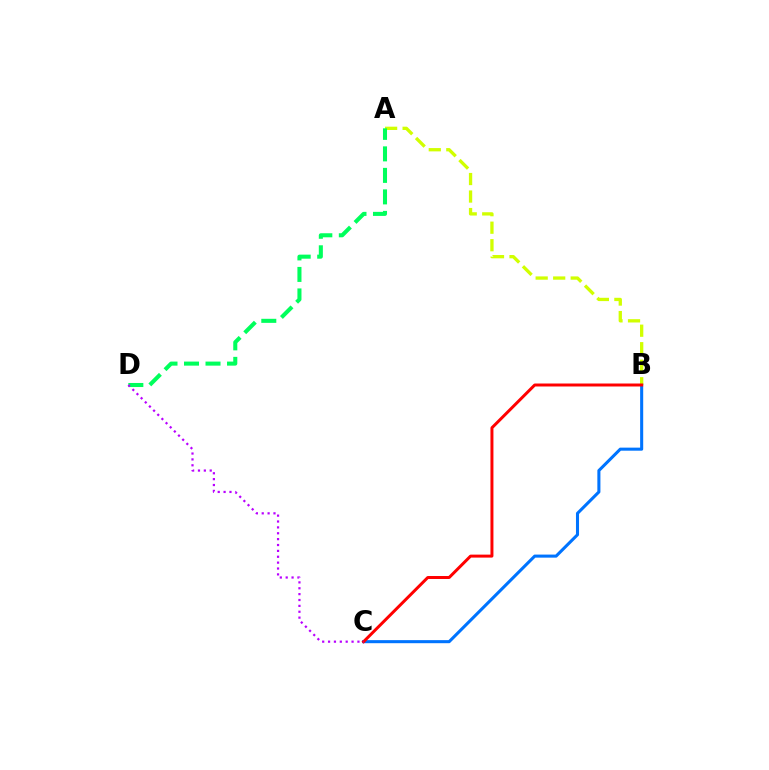{('B', 'C'): [{'color': '#0074ff', 'line_style': 'solid', 'thickness': 2.2}, {'color': '#ff0000', 'line_style': 'solid', 'thickness': 2.14}], ('A', 'B'): [{'color': '#d1ff00', 'line_style': 'dashed', 'thickness': 2.38}], ('A', 'D'): [{'color': '#00ff5c', 'line_style': 'dashed', 'thickness': 2.92}], ('C', 'D'): [{'color': '#b900ff', 'line_style': 'dotted', 'thickness': 1.6}]}